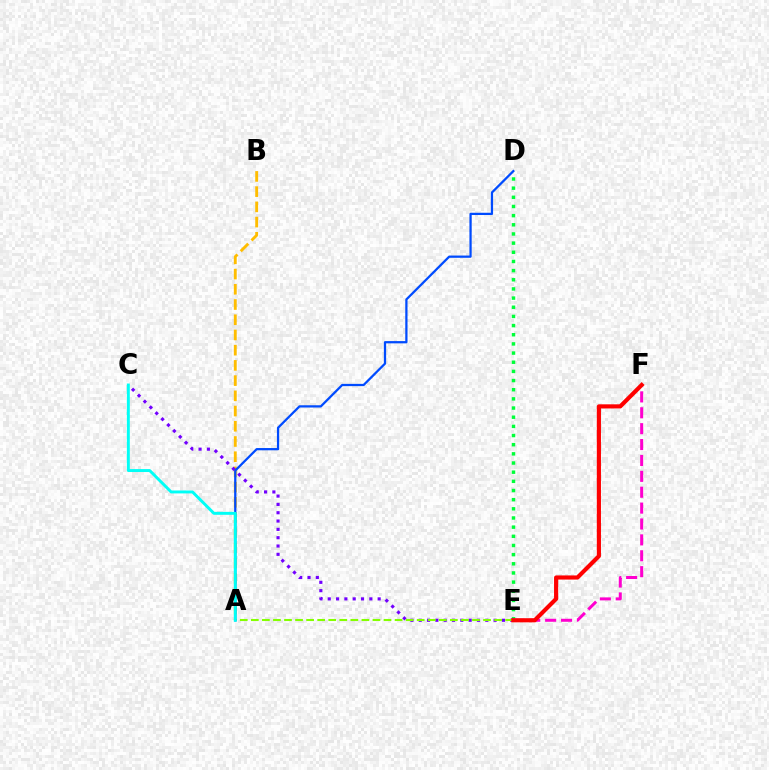{('A', 'B'): [{'color': '#ffbd00', 'line_style': 'dashed', 'thickness': 2.07}], ('D', 'E'): [{'color': '#00ff39', 'line_style': 'dotted', 'thickness': 2.49}], ('C', 'E'): [{'color': '#7200ff', 'line_style': 'dotted', 'thickness': 2.26}], ('E', 'F'): [{'color': '#ff00cf', 'line_style': 'dashed', 'thickness': 2.16}, {'color': '#ff0000', 'line_style': 'solid', 'thickness': 2.98}], ('A', 'E'): [{'color': '#84ff00', 'line_style': 'dashed', 'thickness': 1.5}], ('A', 'D'): [{'color': '#004bff', 'line_style': 'solid', 'thickness': 1.62}], ('A', 'C'): [{'color': '#00fff6', 'line_style': 'solid', 'thickness': 2.12}]}